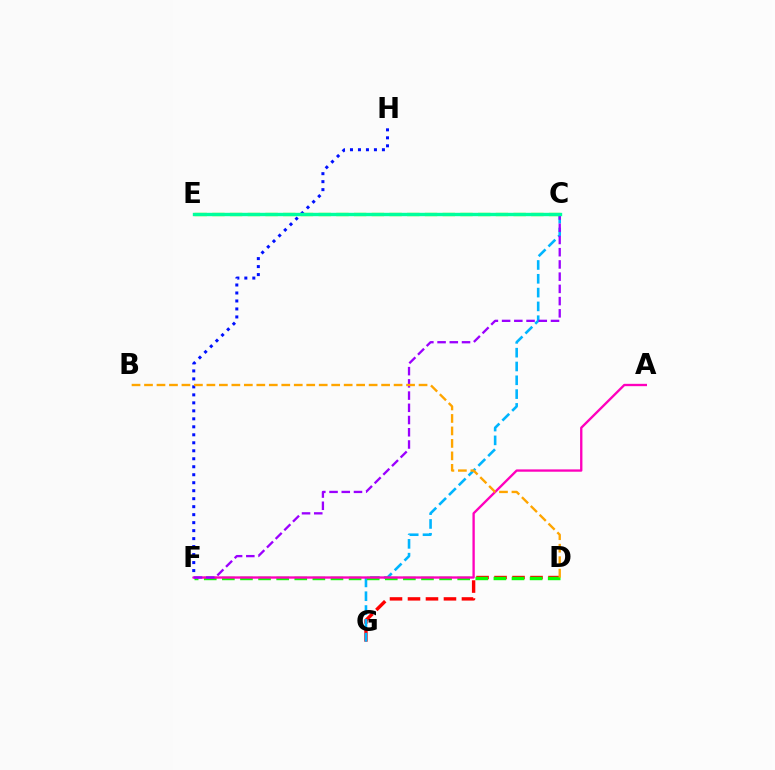{('D', 'G'): [{'color': '#ff0000', 'line_style': 'dashed', 'thickness': 2.44}], ('C', 'G'): [{'color': '#00b5ff', 'line_style': 'dashed', 'thickness': 1.88}], ('C', 'E'): [{'color': '#b3ff00', 'line_style': 'dashed', 'thickness': 2.41}, {'color': '#00ff9d', 'line_style': 'solid', 'thickness': 2.43}], ('D', 'F'): [{'color': '#08ff00', 'line_style': 'dashed', 'thickness': 2.46}], ('F', 'H'): [{'color': '#0010ff', 'line_style': 'dotted', 'thickness': 2.17}], ('A', 'F'): [{'color': '#ff00bd', 'line_style': 'solid', 'thickness': 1.68}], ('C', 'F'): [{'color': '#9b00ff', 'line_style': 'dashed', 'thickness': 1.66}], ('B', 'D'): [{'color': '#ffa500', 'line_style': 'dashed', 'thickness': 1.7}]}